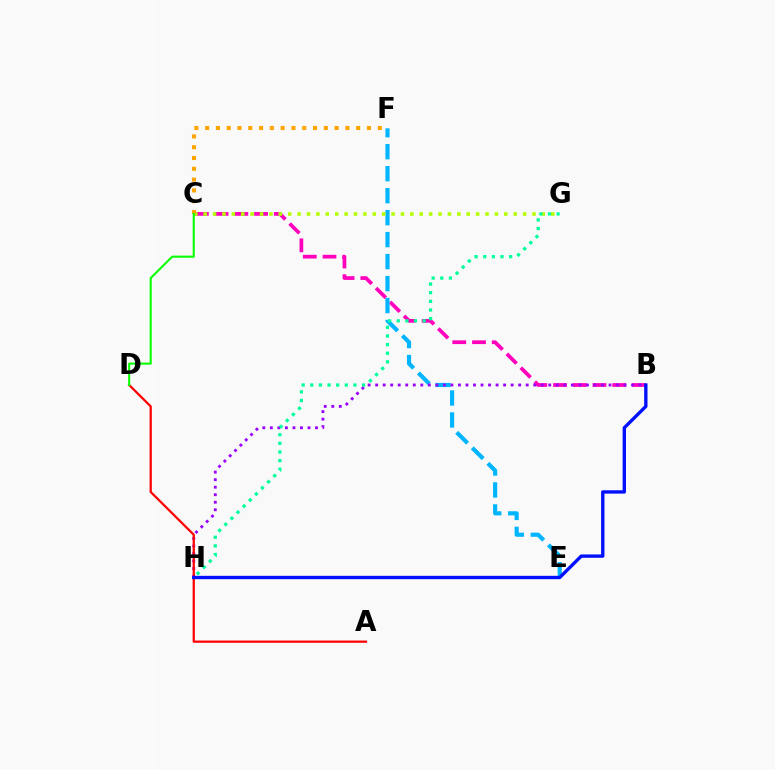{('B', 'C'): [{'color': '#ff00bd', 'line_style': 'dashed', 'thickness': 2.68}], ('E', 'F'): [{'color': '#00b5ff', 'line_style': 'dashed', 'thickness': 2.99}], ('B', 'H'): [{'color': '#9b00ff', 'line_style': 'dotted', 'thickness': 2.05}, {'color': '#0010ff', 'line_style': 'solid', 'thickness': 2.41}], ('A', 'D'): [{'color': '#ff0000', 'line_style': 'solid', 'thickness': 1.61}], ('C', 'G'): [{'color': '#b3ff00', 'line_style': 'dotted', 'thickness': 2.55}], ('G', 'H'): [{'color': '#00ff9d', 'line_style': 'dotted', 'thickness': 2.34}], ('C', 'F'): [{'color': '#ffa500', 'line_style': 'dotted', 'thickness': 2.93}], ('C', 'D'): [{'color': '#08ff00', 'line_style': 'solid', 'thickness': 1.51}]}